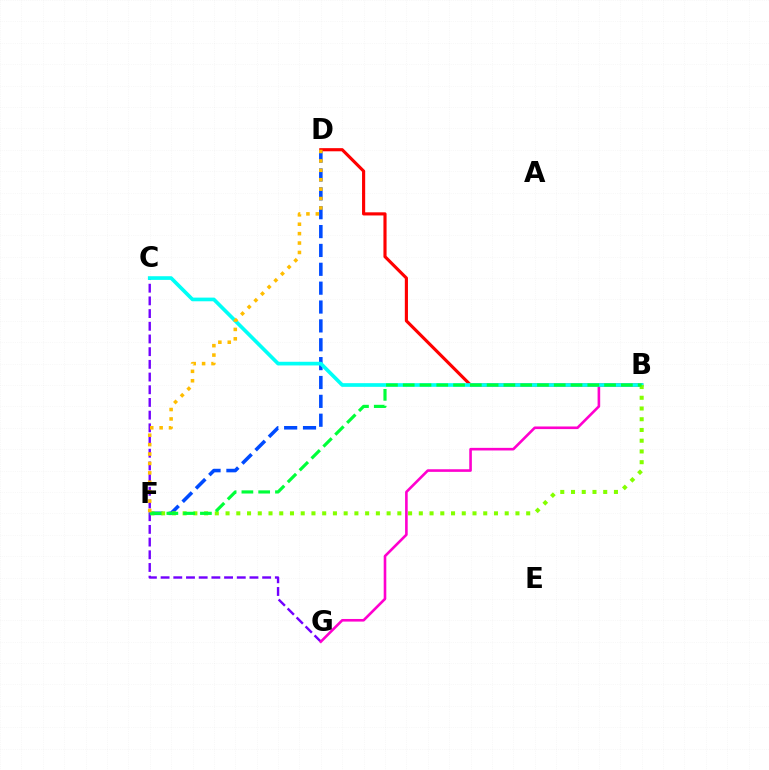{('C', 'G'): [{'color': '#7200ff', 'line_style': 'dashed', 'thickness': 1.72}], ('B', 'G'): [{'color': '#ff00cf', 'line_style': 'solid', 'thickness': 1.88}], ('D', 'F'): [{'color': '#004bff', 'line_style': 'dashed', 'thickness': 2.56}, {'color': '#ffbd00', 'line_style': 'dotted', 'thickness': 2.56}], ('B', 'D'): [{'color': '#ff0000', 'line_style': 'solid', 'thickness': 2.26}], ('B', 'C'): [{'color': '#00fff6', 'line_style': 'solid', 'thickness': 2.64}], ('B', 'F'): [{'color': '#84ff00', 'line_style': 'dotted', 'thickness': 2.92}, {'color': '#00ff39', 'line_style': 'dashed', 'thickness': 2.28}]}